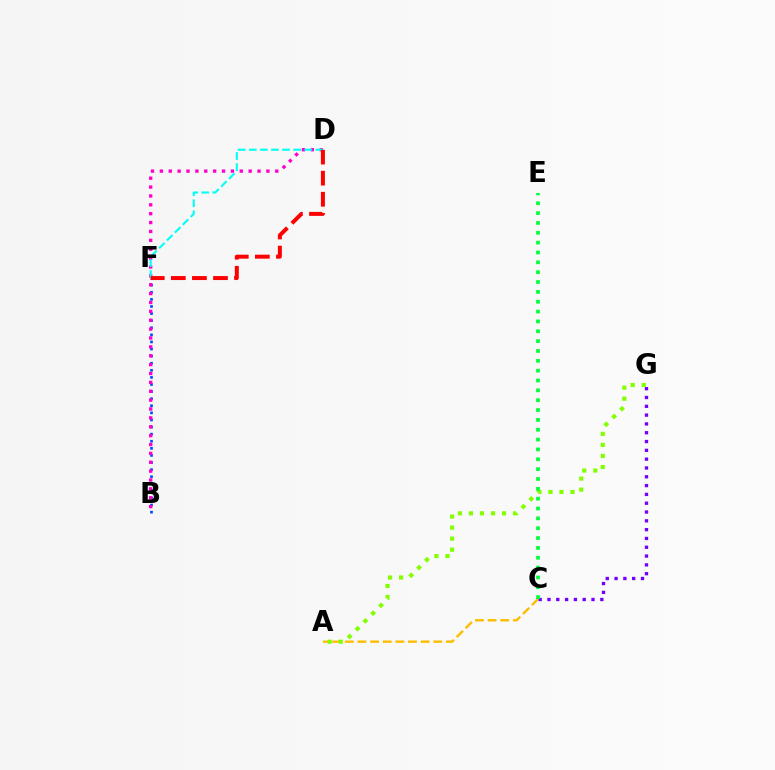{('A', 'C'): [{'color': '#ffbd00', 'line_style': 'dashed', 'thickness': 1.72}], ('C', 'G'): [{'color': '#7200ff', 'line_style': 'dotted', 'thickness': 2.39}], ('B', 'F'): [{'color': '#004bff', 'line_style': 'dotted', 'thickness': 1.93}], ('B', 'D'): [{'color': '#ff00cf', 'line_style': 'dotted', 'thickness': 2.41}], ('D', 'F'): [{'color': '#00fff6', 'line_style': 'dashed', 'thickness': 1.51}, {'color': '#ff0000', 'line_style': 'dashed', 'thickness': 2.86}], ('A', 'G'): [{'color': '#84ff00', 'line_style': 'dotted', 'thickness': 3.0}], ('C', 'E'): [{'color': '#00ff39', 'line_style': 'dotted', 'thickness': 2.68}]}